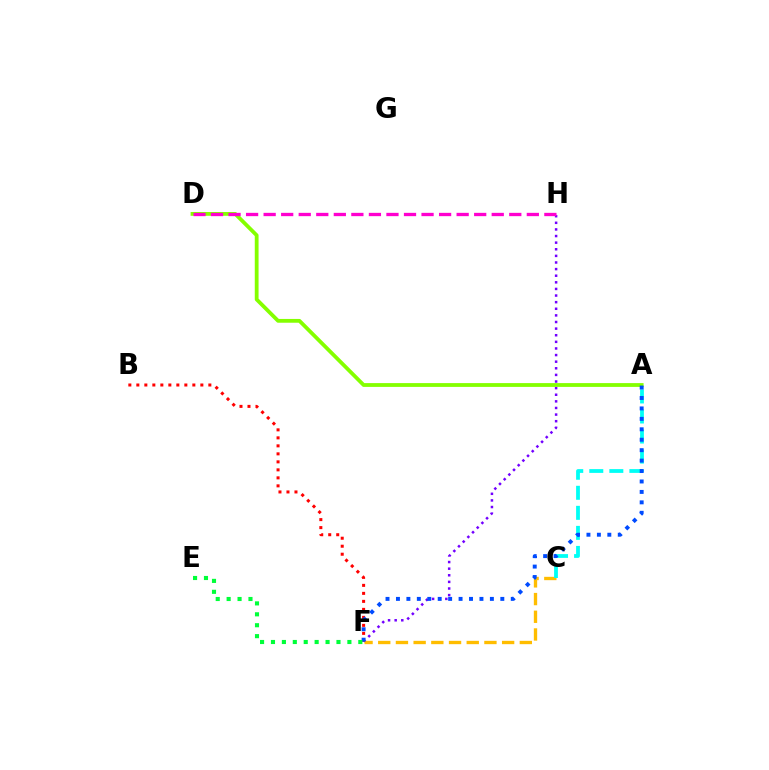{('F', 'H'): [{'color': '#7200ff', 'line_style': 'dotted', 'thickness': 1.8}], ('C', 'F'): [{'color': '#ffbd00', 'line_style': 'dashed', 'thickness': 2.4}], ('A', 'D'): [{'color': '#84ff00', 'line_style': 'solid', 'thickness': 2.73}], ('B', 'F'): [{'color': '#ff0000', 'line_style': 'dotted', 'thickness': 2.17}], ('A', 'C'): [{'color': '#00fff6', 'line_style': 'dashed', 'thickness': 2.72}], ('A', 'F'): [{'color': '#004bff', 'line_style': 'dotted', 'thickness': 2.84}], ('E', 'F'): [{'color': '#00ff39', 'line_style': 'dotted', 'thickness': 2.97}], ('D', 'H'): [{'color': '#ff00cf', 'line_style': 'dashed', 'thickness': 2.38}]}